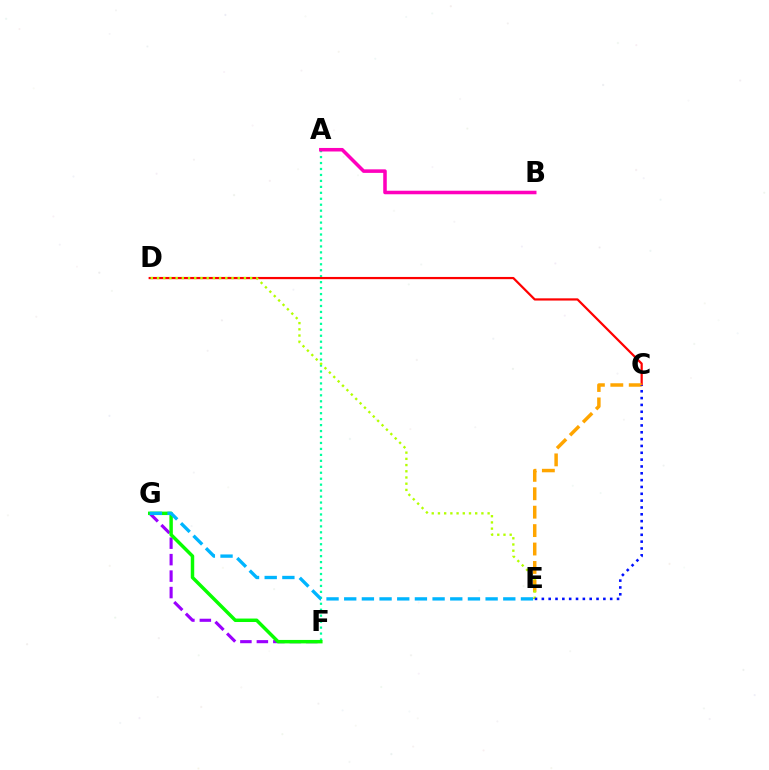{('A', 'F'): [{'color': '#00ff9d', 'line_style': 'dotted', 'thickness': 1.62}], ('F', 'G'): [{'color': '#9b00ff', 'line_style': 'dashed', 'thickness': 2.24}, {'color': '#08ff00', 'line_style': 'solid', 'thickness': 2.49}], ('C', 'D'): [{'color': '#ff0000', 'line_style': 'solid', 'thickness': 1.6}], ('C', 'E'): [{'color': '#ffa500', 'line_style': 'dashed', 'thickness': 2.5}, {'color': '#0010ff', 'line_style': 'dotted', 'thickness': 1.86}], ('E', 'G'): [{'color': '#00b5ff', 'line_style': 'dashed', 'thickness': 2.4}], ('A', 'B'): [{'color': '#ff00bd', 'line_style': 'solid', 'thickness': 2.55}], ('D', 'E'): [{'color': '#b3ff00', 'line_style': 'dotted', 'thickness': 1.69}]}